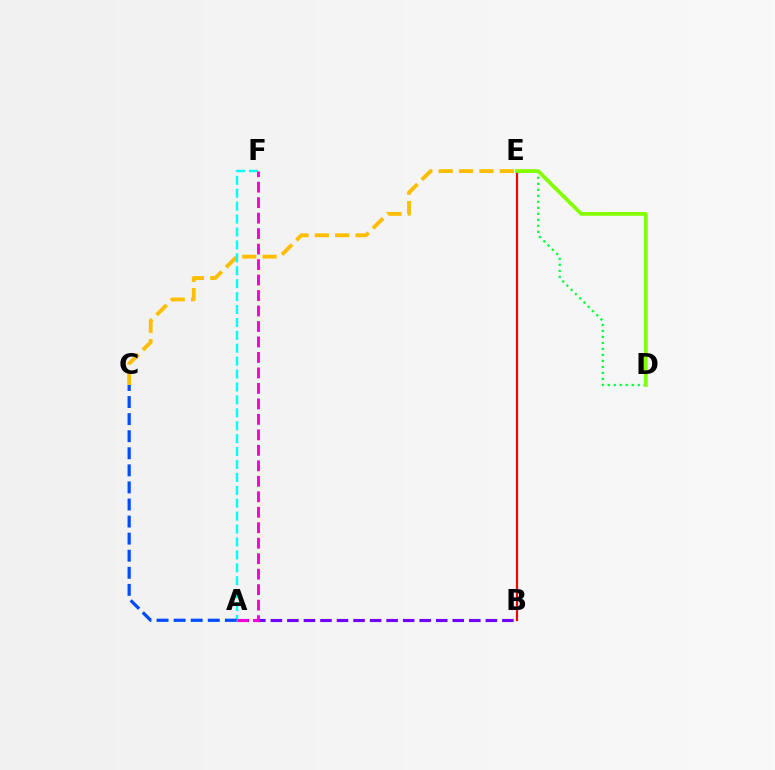{('B', 'E'): [{'color': '#ff0000', 'line_style': 'solid', 'thickness': 1.58}], ('A', 'B'): [{'color': '#7200ff', 'line_style': 'dashed', 'thickness': 2.25}], ('C', 'E'): [{'color': '#ffbd00', 'line_style': 'dashed', 'thickness': 2.77}], ('A', 'F'): [{'color': '#00fff6', 'line_style': 'dashed', 'thickness': 1.75}, {'color': '#ff00cf', 'line_style': 'dashed', 'thickness': 2.1}], ('D', 'E'): [{'color': '#00ff39', 'line_style': 'dotted', 'thickness': 1.63}, {'color': '#84ff00', 'line_style': 'solid', 'thickness': 2.71}], ('A', 'C'): [{'color': '#004bff', 'line_style': 'dashed', 'thickness': 2.32}]}